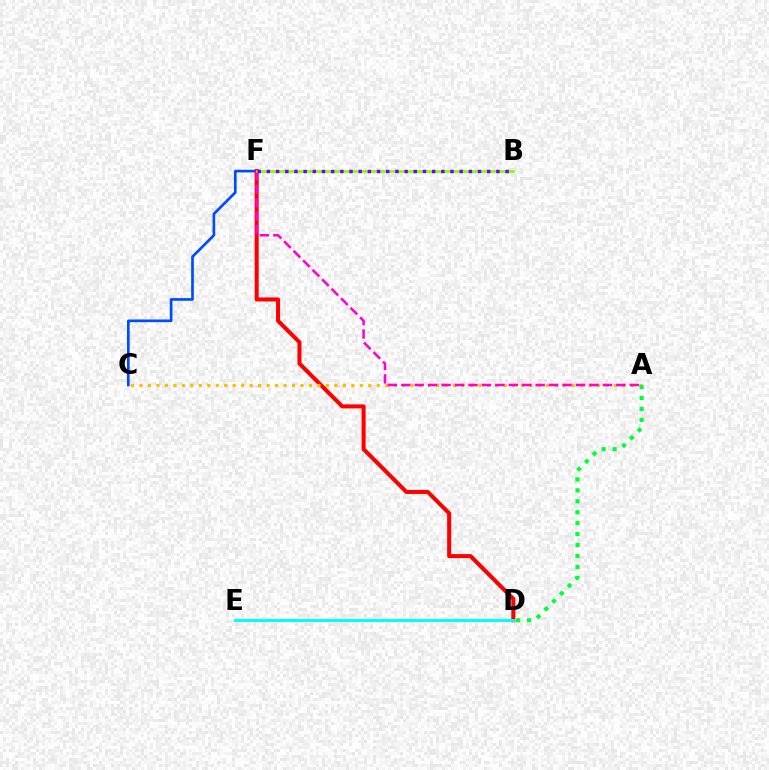{('C', 'F'): [{'color': '#004bff', 'line_style': 'solid', 'thickness': 1.92}], ('D', 'F'): [{'color': '#ff0000', 'line_style': 'solid', 'thickness': 2.91}], ('A', 'C'): [{'color': '#ffbd00', 'line_style': 'dotted', 'thickness': 2.3}], ('A', 'D'): [{'color': '#00ff39', 'line_style': 'dotted', 'thickness': 2.98}], ('A', 'F'): [{'color': '#ff00cf', 'line_style': 'dashed', 'thickness': 1.83}], ('D', 'E'): [{'color': '#00fff6', 'line_style': 'solid', 'thickness': 2.12}], ('B', 'F'): [{'color': '#84ff00', 'line_style': 'solid', 'thickness': 1.95}, {'color': '#7200ff', 'line_style': 'dotted', 'thickness': 2.49}]}